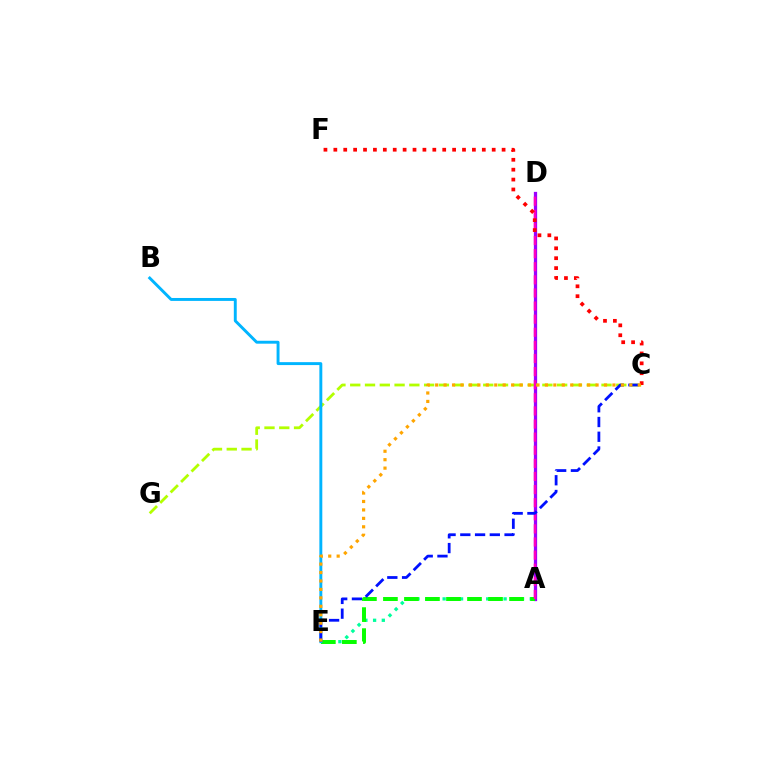{('A', 'D'): [{'color': '#9b00ff', 'line_style': 'solid', 'thickness': 2.35}, {'color': '#ff00bd', 'line_style': 'dashed', 'thickness': 1.78}], ('C', 'G'): [{'color': '#b3ff00', 'line_style': 'dashed', 'thickness': 2.01}], ('A', 'E'): [{'color': '#00ff9d', 'line_style': 'dotted', 'thickness': 2.37}, {'color': '#08ff00', 'line_style': 'dashed', 'thickness': 2.86}], ('B', 'E'): [{'color': '#00b5ff', 'line_style': 'solid', 'thickness': 2.11}], ('C', 'E'): [{'color': '#0010ff', 'line_style': 'dashed', 'thickness': 2.0}, {'color': '#ffa500', 'line_style': 'dotted', 'thickness': 2.29}], ('C', 'F'): [{'color': '#ff0000', 'line_style': 'dotted', 'thickness': 2.69}]}